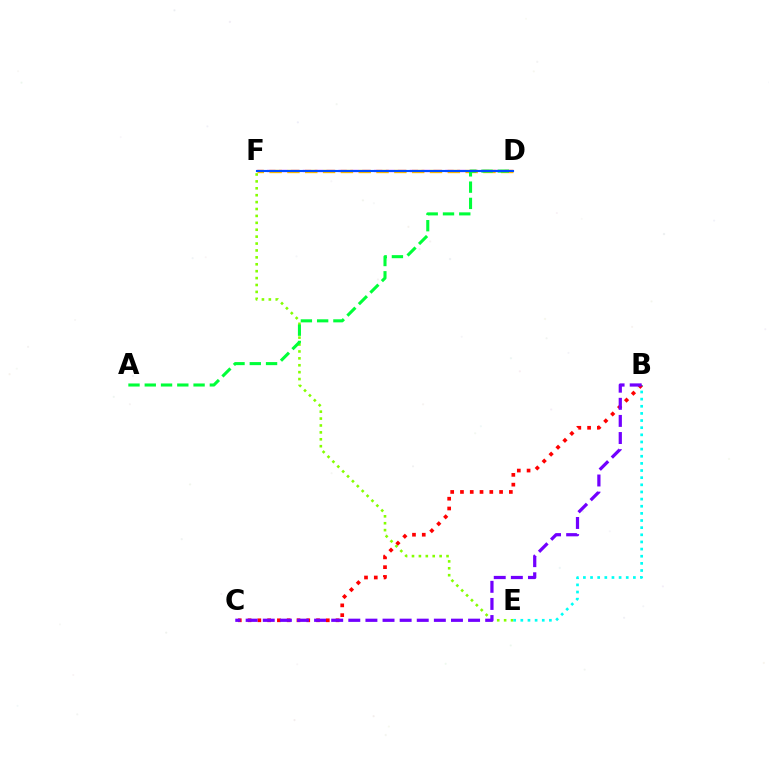{('E', 'F'): [{'color': '#84ff00', 'line_style': 'dotted', 'thickness': 1.88}], ('B', 'E'): [{'color': '#00fff6', 'line_style': 'dotted', 'thickness': 1.94}], ('B', 'C'): [{'color': '#ff0000', 'line_style': 'dotted', 'thickness': 2.66}, {'color': '#7200ff', 'line_style': 'dashed', 'thickness': 2.32}], ('D', 'F'): [{'color': '#ff00cf', 'line_style': 'dashed', 'thickness': 1.61}, {'color': '#ffbd00', 'line_style': 'dashed', 'thickness': 2.42}, {'color': '#004bff', 'line_style': 'solid', 'thickness': 1.52}], ('A', 'D'): [{'color': '#00ff39', 'line_style': 'dashed', 'thickness': 2.21}]}